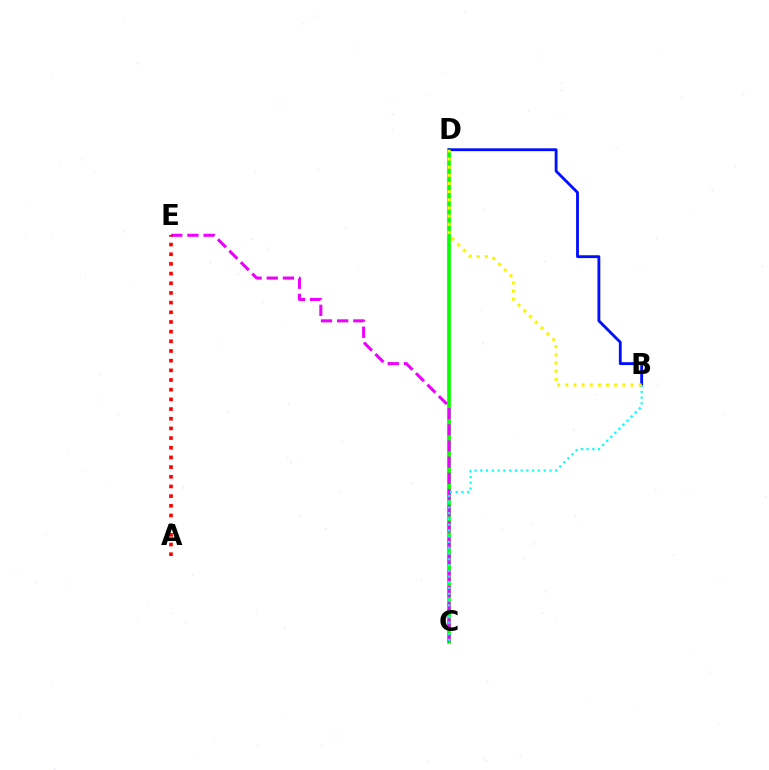{('C', 'D'): [{'color': '#08ff00', 'line_style': 'solid', 'thickness': 2.65}], ('C', 'E'): [{'color': '#ee00ff', 'line_style': 'dashed', 'thickness': 2.2}], ('B', 'D'): [{'color': '#0010ff', 'line_style': 'solid', 'thickness': 2.04}, {'color': '#fcf500', 'line_style': 'dotted', 'thickness': 2.21}], ('B', 'C'): [{'color': '#00fff6', 'line_style': 'dotted', 'thickness': 1.56}], ('A', 'E'): [{'color': '#ff0000', 'line_style': 'dotted', 'thickness': 2.63}]}